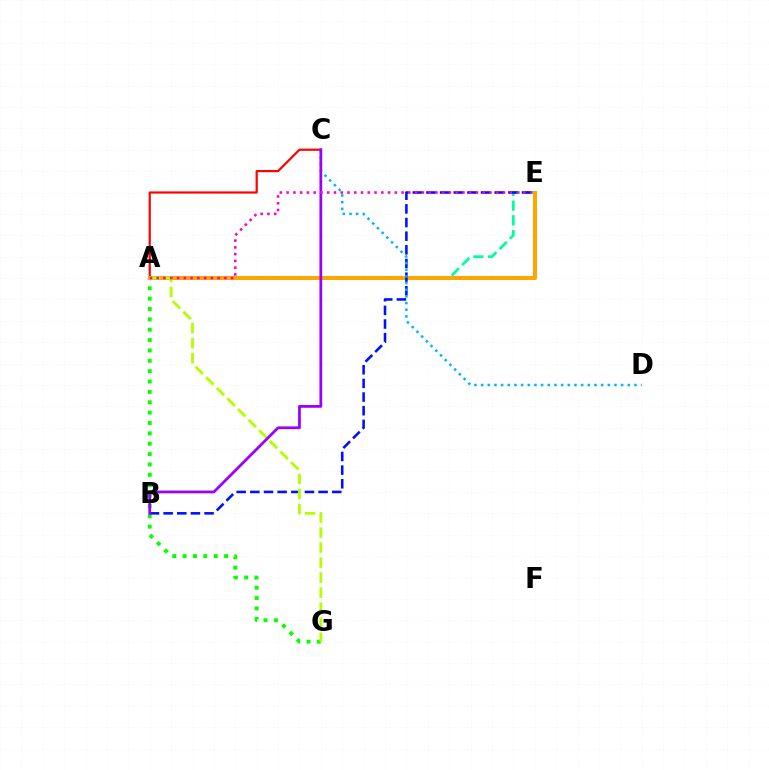{('A', 'E'): [{'color': '#00ff9d', 'line_style': 'dashed', 'thickness': 2.0}, {'color': '#ffa500', 'line_style': 'solid', 'thickness': 2.89}, {'color': '#ff00bd', 'line_style': 'dotted', 'thickness': 1.84}], ('A', 'G'): [{'color': '#08ff00', 'line_style': 'dotted', 'thickness': 2.82}, {'color': '#b3ff00', 'line_style': 'dashed', 'thickness': 2.04}], ('A', 'C'): [{'color': '#ff0000', 'line_style': 'solid', 'thickness': 1.58}], ('B', 'E'): [{'color': '#0010ff', 'line_style': 'dashed', 'thickness': 1.85}], ('C', 'D'): [{'color': '#00b5ff', 'line_style': 'dotted', 'thickness': 1.81}], ('B', 'C'): [{'color': '#9b00ff', 'line_style': 'solid', 'thickness': 2.0}]}